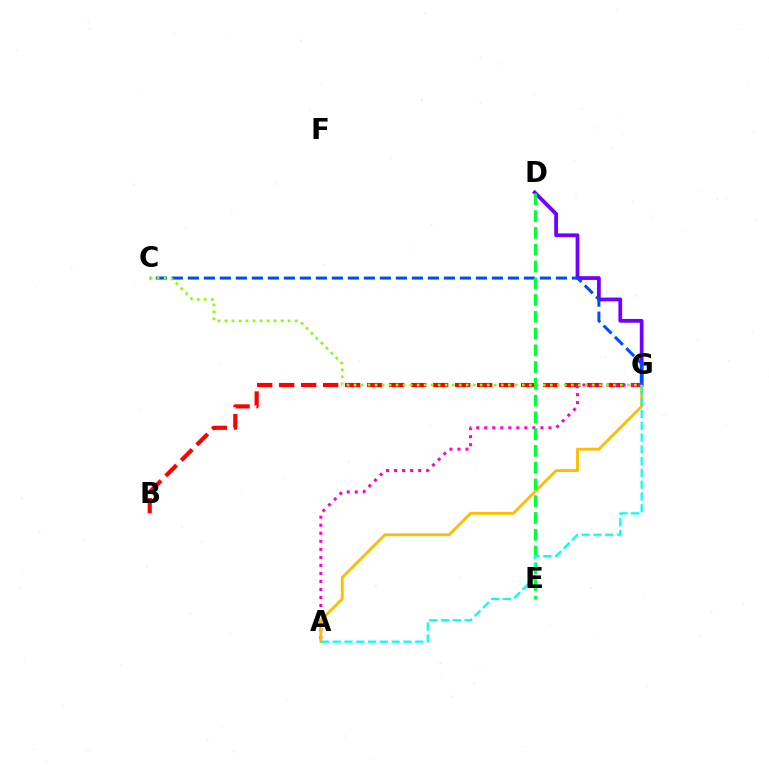{('B', 'G'): [{'color': '#ff0000', 'line_style': 'dashed', 'thickness': 2.99}], ('D', 'G'): [{'color': '#7200ff', 'line_style': 'solid', 'thickness': 2.71}], ('A', 'G'): [{'color': '#ff00cf', 'line_style': 'dotted', 'thickness': 2.18}, {'color': '#ffbd00', 'line_style': 'solid', 'thickness': 2.07}, {'color': '#00fff6', 'line_style': 'dashed', 'thickness': 1.6}], ('C', 'G'): [{'color': '#004bff', 'line_style': 'dashed', 'thickness': 2.17}, {'color': '#84ff00', 'line_style': 'dotted', 'thickness': 1.9}], ('D', 'E'): [{'color': '#00ff39', 'line_style': 'dashed', 'thickness': 2.28}]}